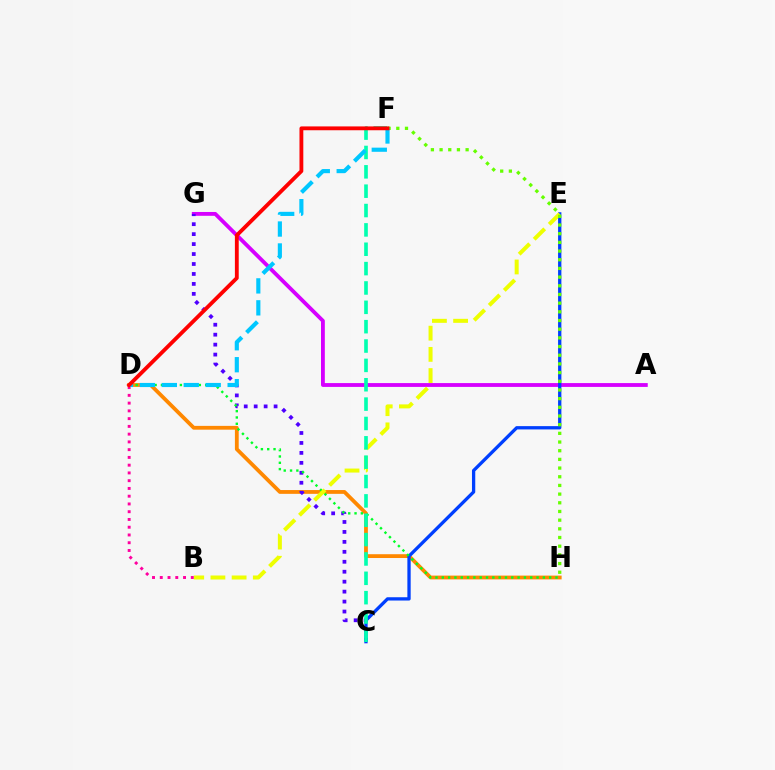{('A', 'G'): [{'color': '#d600ff', 'line_style': 'solid', 'thickness': 2.76}], ('D', 'H'): [{'color': '#ff8800', 'line_style': 'solid', 'thickness': 2.73}, {'color': '#00ff27', 'line_style': 'dotted', 'thickness': 1.72}], ('C', 'E'): [{'color': '#003fff', 'line_style': 'solid', 'thickness': 2.37}], ('C', 'G'): [{'color': '#4f00ff', 'line_style': 'dotted', 'thickness': 2.7}], ('B', 'E'): [{'color': '#eeff00', 'line_style': 'dashed', 'thickness': 2.88}], ('F', 'H'): [{'color': '#66ff00', 'line_style': 'dotted', 'thickness': 2.36}], ('C', 'F'): [{'color': '#00ffaf', 'line_style': 'dashed', 'thickness': 2.63}], ('B', 'D'): [{'color': '#ff00a0', 'line_style': 'dotted', 'thickness': 2.11}], ('D', 'F'): [{'color': '#00c7ff', 'line_style': 'dashed', 'thickness': 2.98}, {'color': '#ff0000', 'line_style': 'solid', 'thickness': 2.76}]}